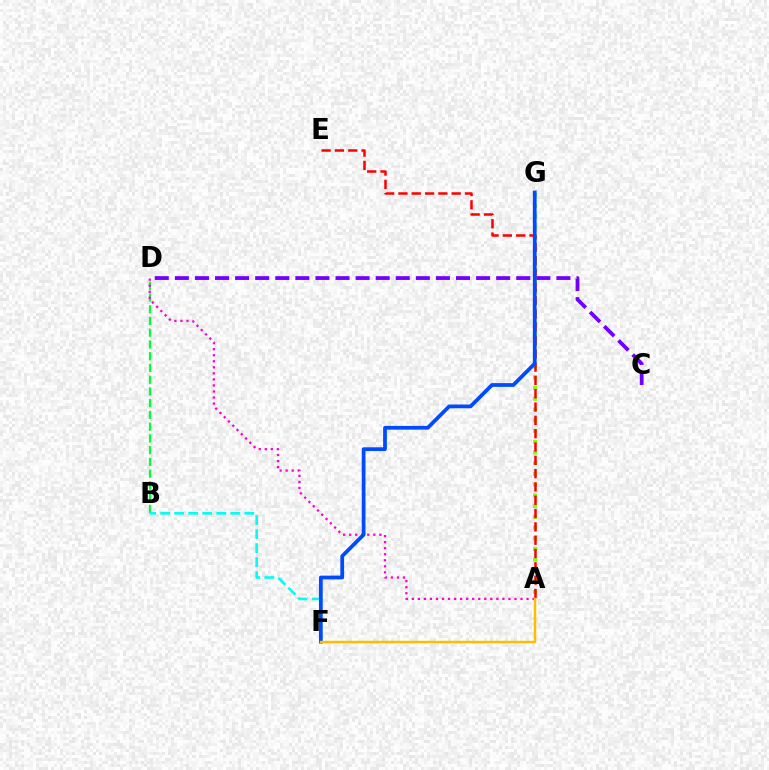{('B', 'D'): [{'color': '#00ff39', 'line_style': 'dashed', 'thickness': 1.6}], ('A', 'D'): [{'color': '#ff00cf', 'line_style': 'dotted', 'thickness': 1.64}], ('B', 'F'): [{'color': '#00fff6', 'line_style': 'dashed', 'thickness': 1.91}], ('A', 'G'): [{'color': '#84ff00', 'line_style': 'dotted', 'thickness': 2.91}], ('C', 'D'): [{'color': '#7200ff', 'line_style': 'dashed', 'thickness': 2.73}], ('A', 'E'): [{'color': '#ff0000', 'line_style': 'dashed', 'thickness': 1.81}], ('F', 'G'): [{'color': '#004bff', 'line_style': 'solid', 'thickness': 2.7}], ('A', 'F'): [{'color': '#ffbd00', 'line_style': 'solid', 'thickness': 1.76}]}